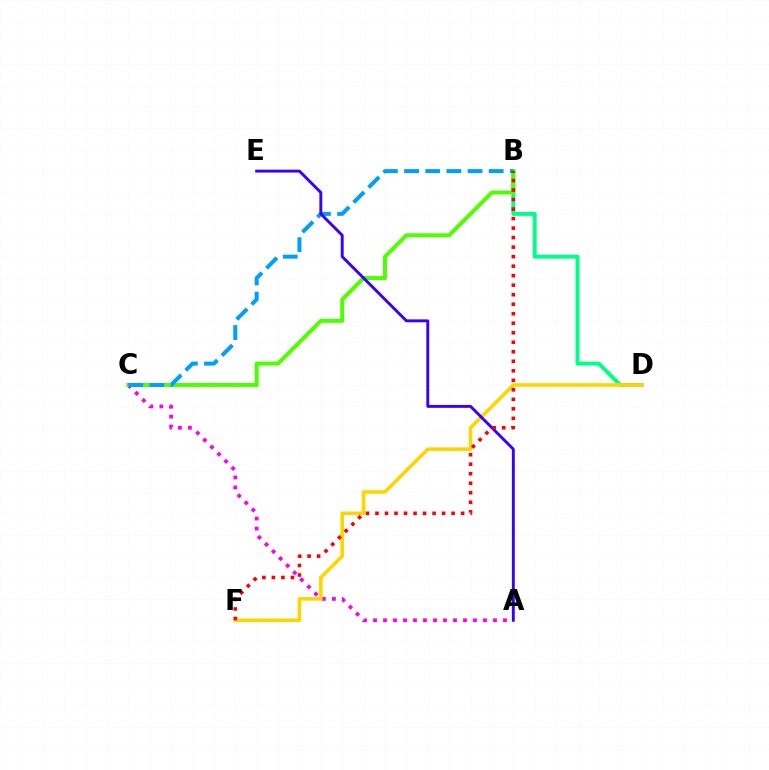{('A', 'C'): [{'color': '#ff00ed', 'line_style': 'dotted', 'thickness': 2.72}], ('B', 'D'): [{'color': '#00ff86', 'line_style': 'solid', 'thickness': 2.84}], ('B', 'C'): [{'color': '#4fff00', 'line_style': 'solid', 'thickness': 2.89}, {'color': '#009eff', 'line_style': 'dashed', 'thickness': 2.87}], ('D', 'F'): [{'color': '#ffd500', 'line_style': 'solid', 'thickness': 2.59}], ('A', 'E'): [{'color': '#3700ff', 'line_style': 'solid', 'thickness': 2.09}], ('B', 'F'): [{'color': '#ff0000', 'line_style': 'dotted', 'thickness': 2.58}]}